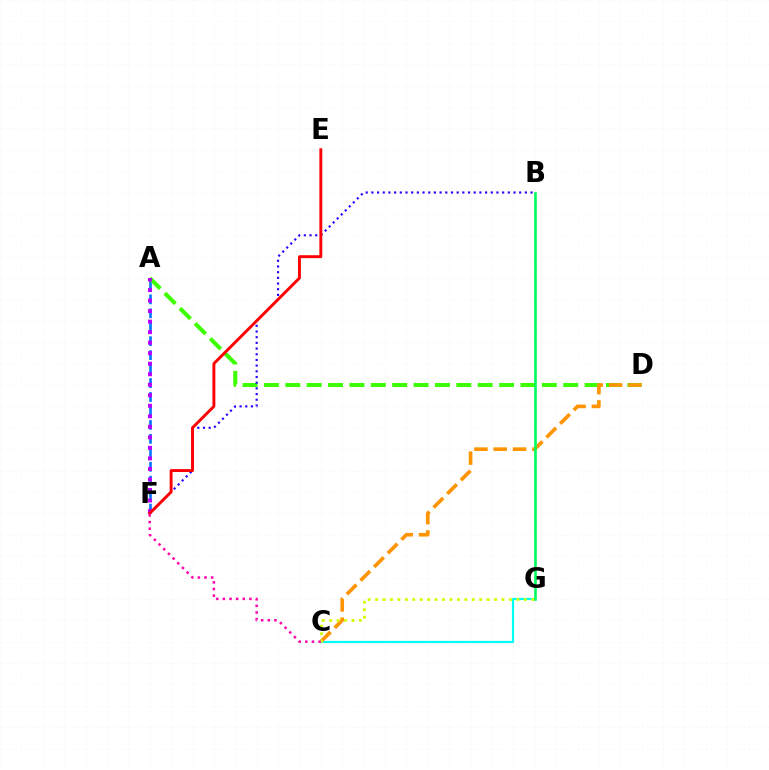{('A', 'F'): [{'color': '#0074ff', 'line_style': 'dashed', 'thickness': 1.9}, {'color': '#b900ff', 'line_style': 'dotted', 'thickness': 2.86}], ('C', 'G'): [{'color': '#00fff6', 'line_style': 'solid', 'thickness': 1.58}, {'color': '#d1ff00', 'line_style': 'dotted', 'thickness': 2.02}], ('A', 'D'): [{'color': '#3dff00', 'line_style': 'dashed', 'thickness': 2.9}], ('C', 'D'): [{'color': '#ff9400', 'line_style': 'dashed', 'thickness': 2.62}], ('B', 'F'): [{'color': '#2500ff', 'line_style': 'dotted', 'thickness': 1.54}], ('E', 'F'): [{'color': '#ff0000', 'line_style': 'solid', 'thickness': 2.09}], ('C', 'F'): [{'color': '#ff00ac', 'line_style': 'dotted', 'thickness': 1.8}], ('B', 'G'): [{'color': '#00ff5c', 'line_style': 'solid', 'thickness': 1.9}]}